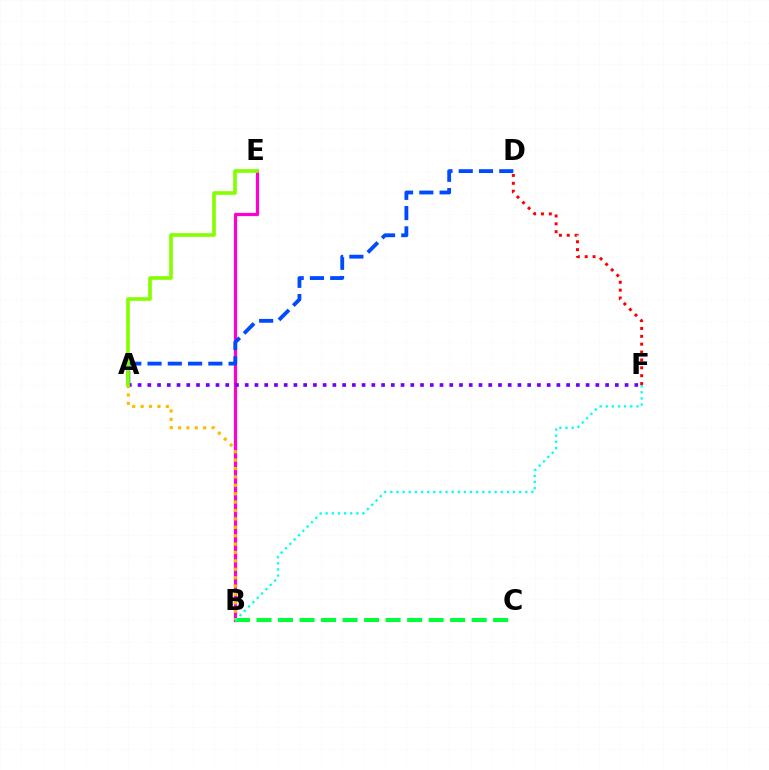{('B', 'E'): [{'color': '#ff00cf', 'line_style': 'solid', 'thickness': 2.31}], ('B', 'C'): [{'color': '#00ff39', 'line_style': 'dashed', 'thickness': 2.92}], ('D', 'F'): [{'color': '#ff0000', 'line_style': 'dotted', 'thickness': 2.14}], ('A', 'D'): [{'color': '#004bff', 'line_style': 'dashed', 'thickness': 2.75}], ('A', 'F'): [{'color': '#7200ff', 'line_style': 'dotted', 'thickness': 2.65}], ('A', 'B'): [{'color': '#ffbd00', 'line_style': 'dotted', 'thickness': 2.28}], ('A', 'E'): [{'color': '#84ff00', 'line_style': 'solid', 'thickness': 2.62}], ('B', 'F'): [{'color': '#00fff6', 'line_style': 'dotted', 'thickness': 1.67}]}